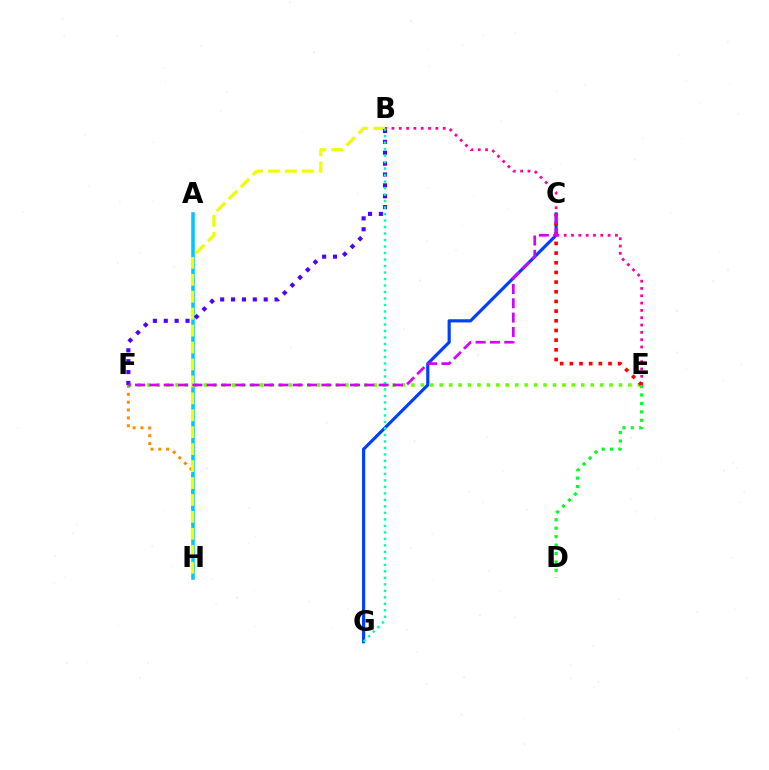{('F', 'H'): [{'color': '#ff8800', 'line_style': 'dotted', 'thickness': 2.13}], ('A', 'H'): [{'color': '#00c7ff', 'line_style': 'solid', 'thickness': 2.56}], ('C', 'G'): [{'color': '#003fff', 'line_style': 'solid', 'thickness': 2.28}], ('B', 'E'): [{'color': '#ff00a0', 'line_style': 'dotted', 'thickness': 1.99}], ('B', 'H'): [{'color': '#eeff00', 'line_style': 'dashed', 'thickness': 2.3}], ('E', 'F'): [{'color': '#66ff00', 'line_style': 'dotted', 'thickness': 2.56}], ('C', 'E'): [{'color': '#ff0000', 'line_style': 'dotted', 'thickness': 2.63}], ('B', 'F'): [{'color': '#4f00ff', 'line_style': 'dotted', 'thickness': 2.96}], ('B', 'G'): [{'color': '#00ffaf', 'line_style': 'dotted', 'thickness': 1.76}], ('D', 'E'): [{'color': '#00ff27', 'line_style': 'dotted', 'thickness': 2.29}], ('C', 'F'): [{'color': '#d600ff', 'line_style': 'dashed', 'thickness': 1.95}]}